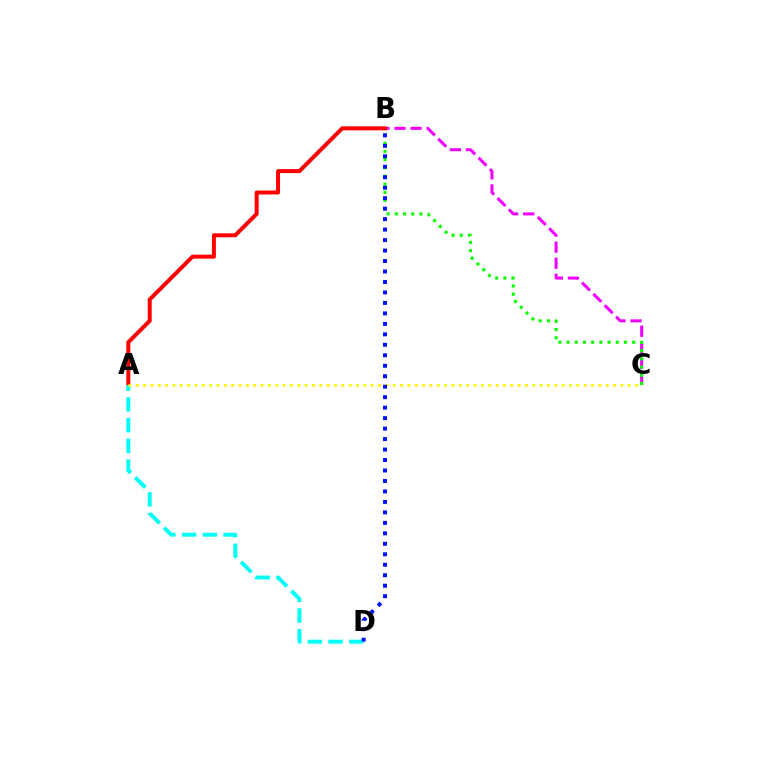{('B', 'C'): [{'color': '#ee00ff', 'line_style': 'dashed', 'thickness': 2.18}, {'color': '#08ff00', 'line_style': 'dotted', 'thickness': 2.23}], ('A', 'B'): [{'color': '#ff0000', 'line_style': 'solid', 'thickness': 2.86}], ('A', 'D'): [{'color': '#00fff6', 'line_style': 'dashed', 'thickness': 2.82}], ('A', 'C'): [{'color': '#fcf500', 'line_style': 'dotted', 'thickness': 2.0}], ('B', 'D'): [{'color': '#0010ff', 'line_style': 'dotted', 'thickness': 2.85}]}